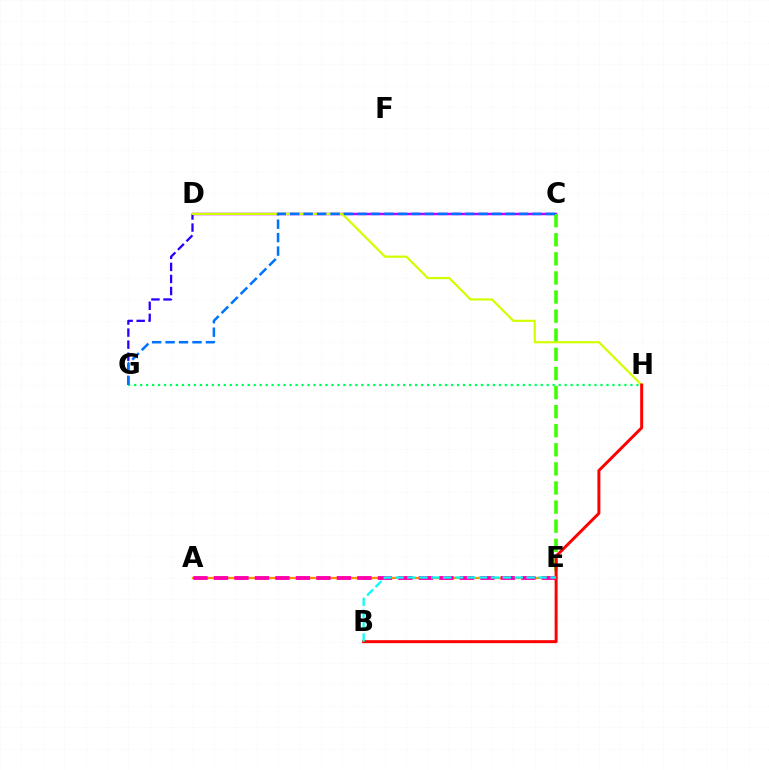{('C', 'D'): [{'color': '#b900ff', 'line_style': 'solid', 'thickness': 1.78}], ('D', 'G'): [{'color': '#2500ff', 'line_style': 'dashed', 'thickness': 1.64}], ('C', 'E'): [{'color': '#3dff00', 'line_style': 'dashed', 'thickness': 2.59}], ('A', 'E'): [{'color': '#ff9400', 'line_style': 'solid', 'thickness': 1.64}, {'color': '#ff00ac', 'line_style': 'dashed', 'thickness': 2.78}], ('G', 'H'): [{'color': '#00ff5c', 'line_style': 'dotted', 'thickness': 1.62}], ('D', 'H'): [{'color': '#d1ff00', 'line_style': 'solid', 'thickness': 1.58}], ('B', 'H'): [{'color': '#ff0000', 'line_style': 'solid', 'thickness': 2.14}], ('C', 'G'): [{'color': '#0074ff', 'line_style': 'dashed', 'thickness': 1.83}], ('B', 'E'): [{'color': '#00fff6', 'line_style': 'dashed', 'thickness': 1.62}]}